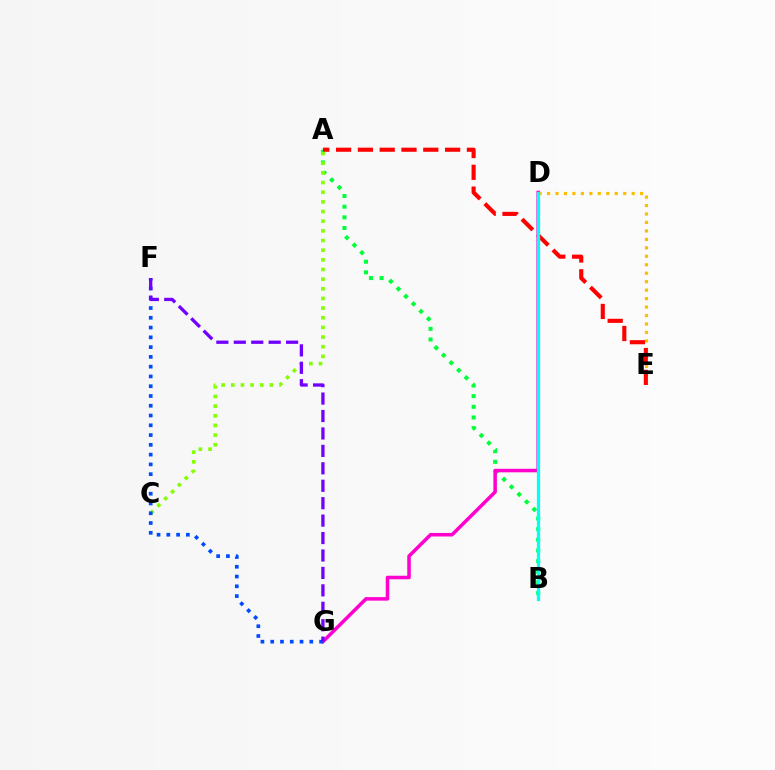{('A', 'B'): [{'color': '#00ff39', 'line_style': 'dotted', 'thickness': 2.9}], ('D', 'E'): [{'color': '#ffbd00', 'line_style': 'dotted', 'thickness': 2.3}], ('A', 'E'): [{'color': '#ff0000', 'line_style': 'dashed', 'thickness': 2.96}], ('A', 'C'): [{'color': '#84ff00', 'line_style': 'dotted', 'thickness': 2.62}], ('D', 'G'): [{'color': '#ff00cf', 'line_style': 'solid', 'thickness': 2.54}], ('B', 'D'): [{'color': '#00fff6', 'line_style': 'solid', 'thickness': 2.34}], ('F', 'G'): [{'color': '#004bff', 'line_style': 'dotted', 'thickness': 2.66}, {'color': '#7200ff', 'line_style': 'dashed', 'thickness': 2.37}]}